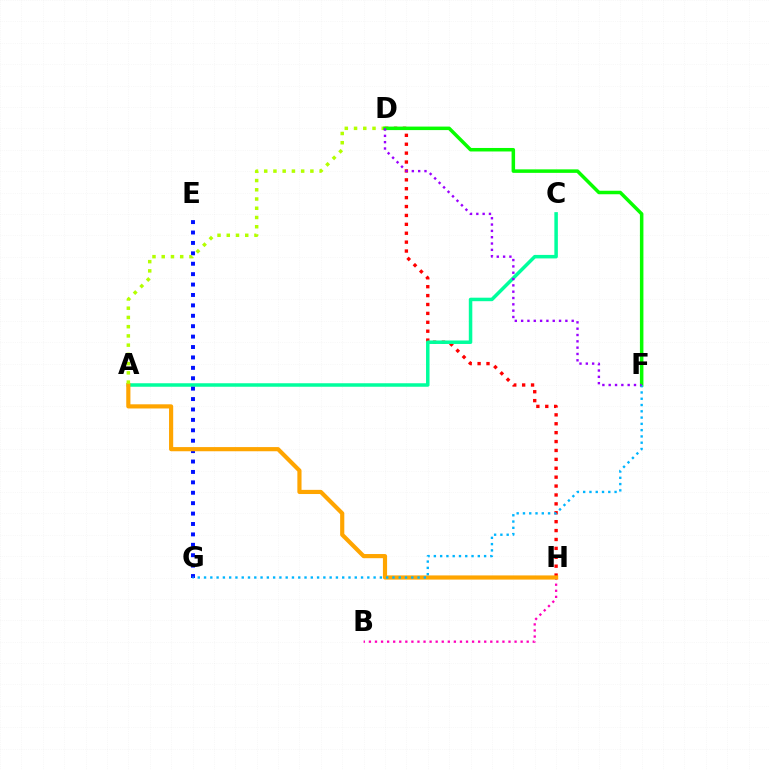{('B', 'H'): [{'color': '#ff00bd', 'line_style': 'dotted', 'thickness': 1.65}], ('D', 'H'): [{'color': '#ff0000', 'line_style': 'dotted', 'thickness': 2.42}], ('A', 'C'): [{'color': '#00ff9d', 'line_style': 'solid', 'thickness': 2.52}], ('E', 'G'): [{'color': '#0010ff', 'line_style': 'dotted', 'thickness': 2.83}], ('A', 'H'): [{'color': '#ffa500', 'line_style': 'solid', 'thickness': 3.0}], ('A', 'D'): [{'color': '#b3ff00', 'line_style': 'dotted', 'thickness': 2.51}], ('D', 'F'): [{'color': '#08ff00', 'line_style': 'solid', 'thickness': 2.52}, {'color': '#9b00ff', 'line_style': 'dotted', 'thickness': 1.72}], ('F', 'G'): [{'color': '#00b5ff', 'line_style': 'dotted', 'thickness': 1.71}]}